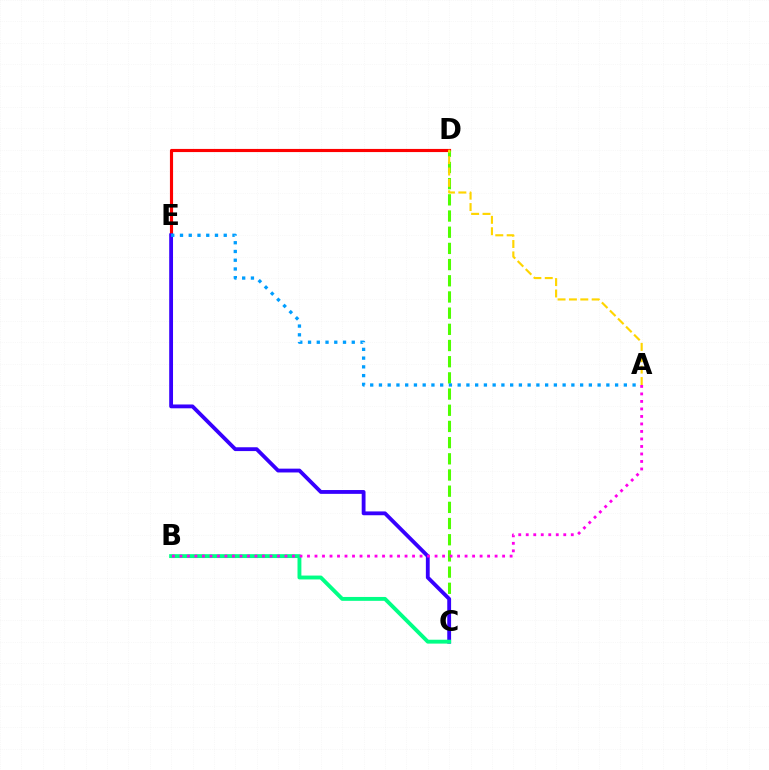{('D', 'E'): [{'color': '#ff0000', 'line_style': 'solid', 'thickness': 2.26}], ('C', 'D'): [{'color': '#4fff00', 'line_style': 'dashed', 'thickness': 2.2}], ('C', 'E'): [{'color': '#3700ff', 'line_style': 'solid', 'thickness': 2.75}], ('A', 'E'): [{'color': '#009eff', 'line_style': 'dotted', 'thickness': 2.38}], ('B', 'C'): [{'color': '#00ff86', 'line_style': 'solid', 'thickness': 2.79}], ('A', 'B'): [{'color': '#ff00ed', 'line_style': 'dotted', 'thickness': 2.04}], ('A', 'D'): [{'color': '#ffd500', 'line_style': 'dashed', 'thickness': 1.55}]}